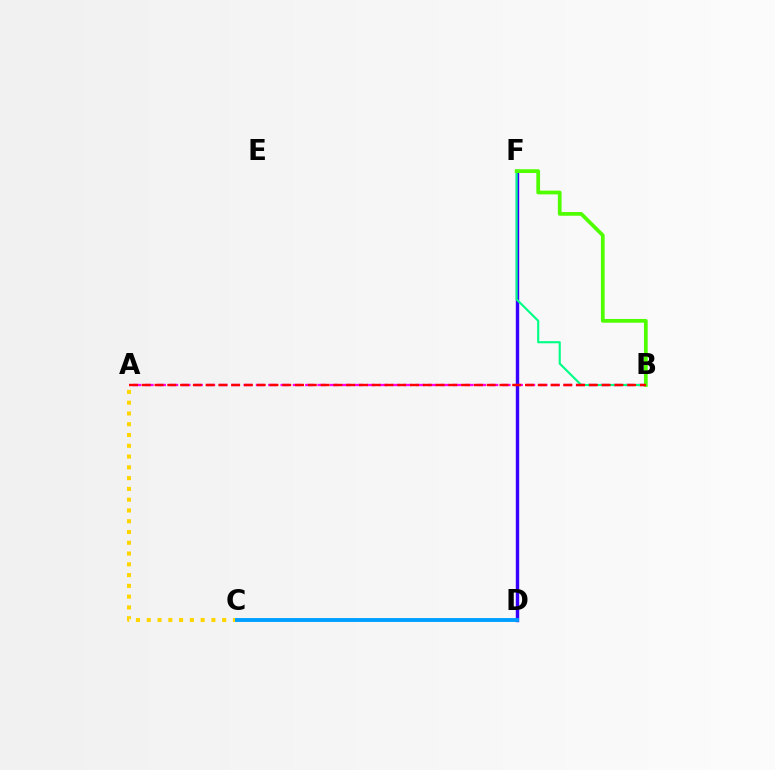{('A', 'B'): [{'color': '#ff00ed', 'line_style': 'dashed', 'thickness': 1.67}, {'color': '#ff0000', 'line_style': 'dashed', 'thickness': 1.74}], ('D', 'F'): [{'color': '#3700ff', 'line_style': 'solid', 'thickness': 2.45}], ('B', 'F'): [{'color': '#00ff86', 'line_style': 'solid', 'thickness': 1.54}, {'color': '#4fff00', 'line_style': 'solid', 'thickness': 2.69}], ('A', 'C'): [{'color': '#ffd500', 'line_style': 'dotted', 'thickness': 2.93}], ('C', 'D'): [{'color': '#009eff', 'line_style': 'solid', 'thickness': 2.8}]}